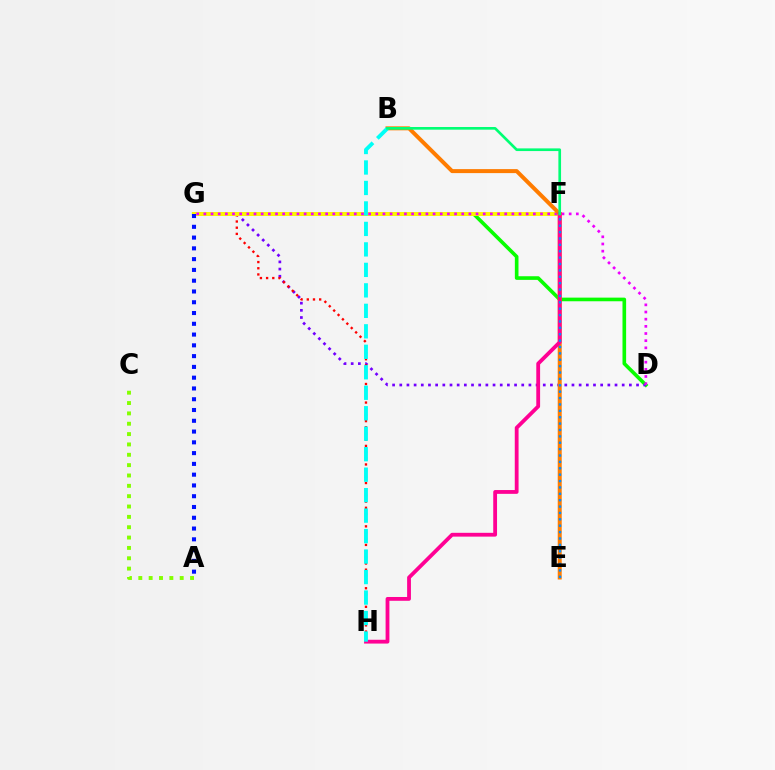{('D', 'G'): [{'color': '#08ff00', 'line_style': 'solid', 'thickness': 2.62}, {'color': '#7200ff', 'line_style': 'dotted', 'thickness': 1.95}, {'color': '#ee00ff', 'line_style': 'dotted', 'thickness': 1.95}], ('G', 'H'): [{'color': '#ff0000', 'line_style': 'dotted', 'thickness': 1.68}], ('F', 'G'): [{'color': '#fcf500', 'line_style': 'solid', 'thickness': 2.83}], ('B', 'E'): [{'color': '#ff7c00', 'line_style': 'solid', 'thickness': 2.87}], ('F', 'H'): [{'color': '#ff0094', 'line_style': 'solid', 'thickness': 2.74}], ('B', 'H'): [{'color': '#00fff6', 'line_style': 'dashed', 'thickness': 2.78}], ('A', 'G'): [{'color': '#0010ff', 'line_style': 'dotted', 'thickness': 2.93}], ('E', 'F'): [{'color': '#008cff', 'line_style': 'dotted', 'thickness': 1.73}], ('B', 'F'): [{'color': '#00ff74', 'line_style': 'solid', 'thickness': 1.92}], ('A', 'C'): [{'color': '#84ff00', 'line_style': 'dotted', 'thickness': 2.81}]}